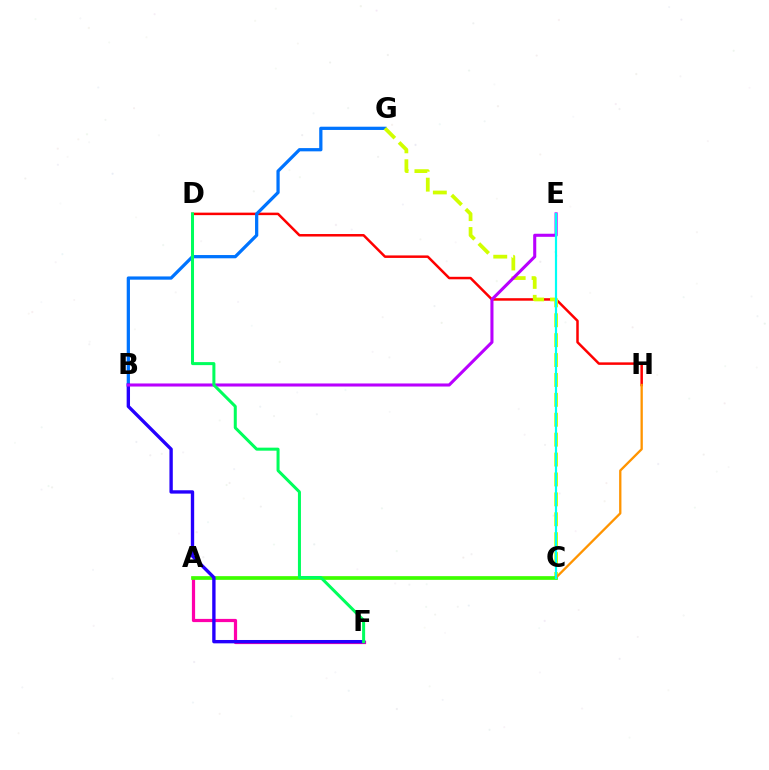{('D', 'H'): [{'color': '#ff0000', 'line_style': 'solid', 'thickness': 1.8}], ('B', 'G'): [{'color': '#0074ff', 'line_style': 'solid', 'thickness': 2.34}], ('A', 'F'): [{'color': '#ff00ac', 'line_style': 'solid', 'thickness': 2.31}], ('C', 'G'): [{'color': '#d1ff00', 'line_style': 'dashed', 'thickness': 2.7}], ('A', 'C'): [{'color': '#3dff00', 'line_style': 'solid', 'thickness': 2.67}], ('B', 'F'): [{'color': '#2500ff', 'line_style': 'solid', 'thickness': 2.42}], ('B', 'E'): [{'color': '#b900ff', 'line_style': 'solid', 'thickness': 2.21}], ('C', 'H'): [{'color': '#ff9400', 'line_style': 'solid', 'thickness': 1.67}], ('D', 'F'): [{'color': '#00ff5c', 'line_style': 'solid', 'thickness': 2.17}], ('C', 'E'): [{'color': '#00fff6', 'line_style': 'solid', 'thickness': 1.58}]}